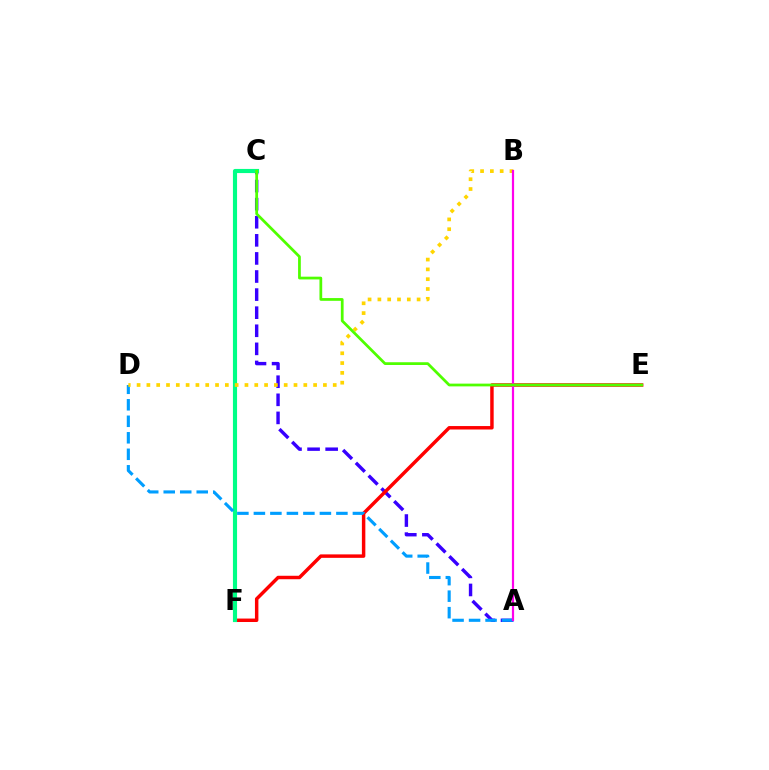{('A', 'C'): [{'color': '#3700ff', 'line_style': 'dashed', 'thickness': 2.46}], ('E', 'F'): [{'color': '#ff0000', 'line_style': 'solid', 'thickness': 2.49}], ('C', 'F'): [{'color': '#00ff86', 'line_style': 'solid', 'thickness': 2.97}], ('A', 'D'): [{'color': '#009eff', 'line_style': 'dashed', 'thickness': 2.24}], ('B', 'D'): [{'color': '#ffd500', 'line_style': 'dotted', 'thickness': 2.66}], ('A', 'B'): [{'color': '#ff00ed', 'line_style': 'solid', 'thickness': 1.58}], ('C', 'E'): [{'color': '#4fff00', 'line_style': 'solid', 'thickness': 1.98}]}